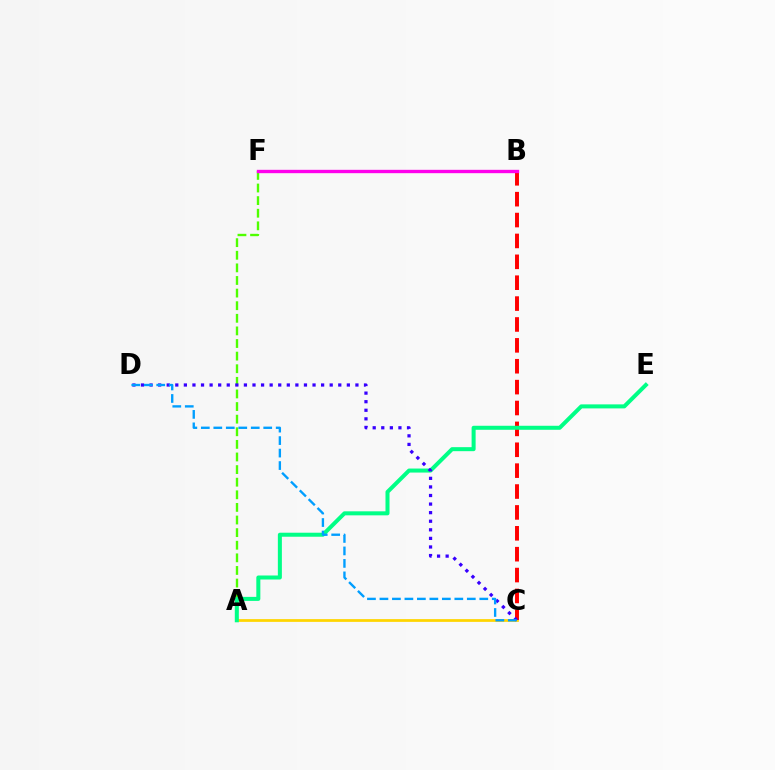{('A', 'C'): [{'color': '#ffd500', 'line_style': 'solid', 'thickness': 1.98}], ('A', 'F'): [{'color': '#4fff00', 'line_style': 'dashed', 'thickness': 1.71}], ('B', 'C'): [{'color': '#ff0000', 'line_style': 'dashed', 'thickness': 2.84}], ('A', 'E'): [{'color': '#00ff86', 'line_style': 'solid', 'thickness': 2.89}], ('B', 'F'): [{'color': '#ff00ed', 'line_style': 'solid', 'thickness': 2.42}], ('C', 'D'): [{'color': '#3700ff', 'line_style': 'dotted', 'thickness': 2.33}, {'color': '#009eff', 'line_style': 'dashed', 'thickness': 1.7}]}